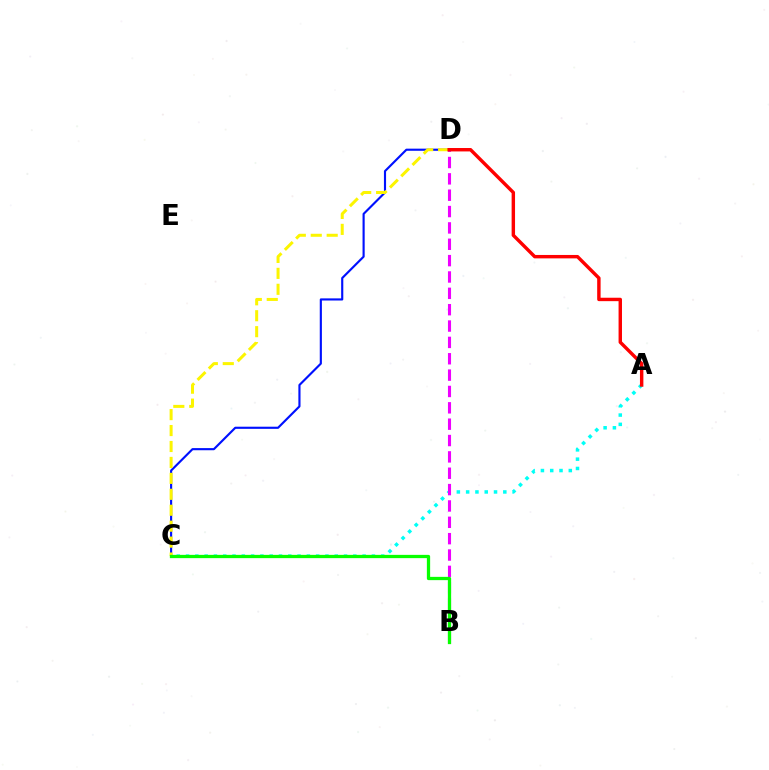{('C', 'D'): [{'color': '#0010ff', 'line_style': 'solid', 'thickness': 1.54}, {'color': '#fcf500', 'line_style': 'dashed', 'thickness': 2.17}], ('A', 'C'): [{'color': '#00fff6', 'line_style': 'dotted', 'thickness': 2.52}], ('B', 'D'): [{'color': '#ee00ff', 'line_style': 'dashed', 'thickness': 2.22}], ('B', 'C'): [{'color': '#08ff00', 'line_style': 'solid', 'thickness': 2.36}], ('A', 'D'): [{'color': '#ff0000', 'line_style': 'solid', 'thickness': 2.46}]}